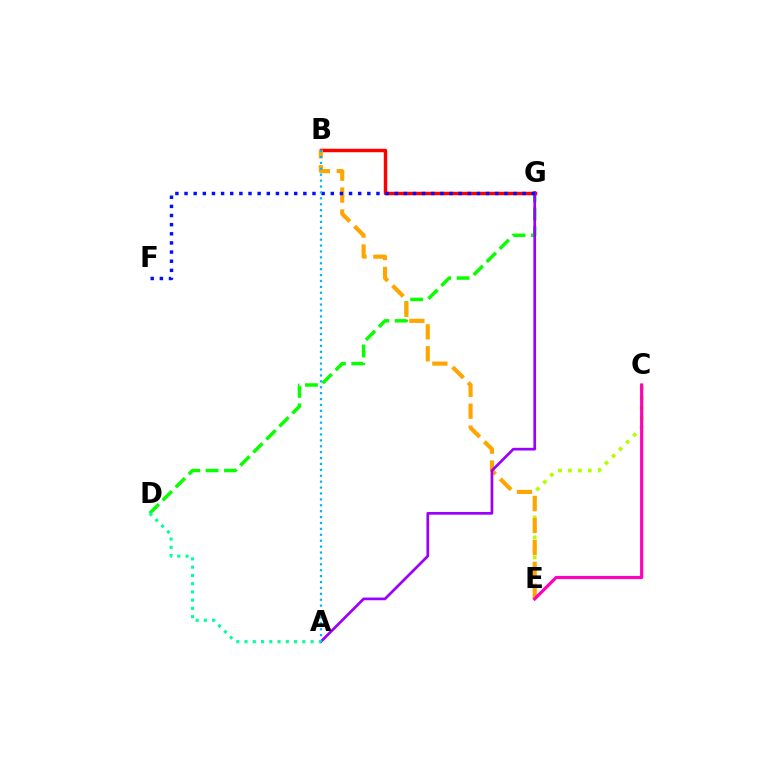{('D', 'G'): [{'color': '#08ff00', 'line_style': 'dashed', 'thickness': 2.5}], ('C', 'E'): [{'color': '#b3ff00', 'line_style': 'dotted', 'thickness': 2.7}, {'color': '#ff00bd', 'line_style': 'solid', 'thickness': 2.29}], ('B', 'G'): [{'color': '#ff0000', 'line_style': 'solid', 'thickness': 2.49}], ('B', 'E'): [{'color': '#ffa500', 'line_style': 'dashed', 'thickness': 2.98}], ('A', 'G'): [{'color': '#9b00ff', 'line_style': 'solid', 'thickness': 1.94}], ('F', 'G'): [{'color': '#0010ff', 'line_style': 'dotted', 'thickness': 2.48}], ('A', 'B'): [{'color': '#00b5ff', 'line_style': 'dotted', 'thickness': 1.6}], ('A', 'D'): [{'color': '#00ff9d', 'line_style': 'dotted', 'thickness': 2.24}]}